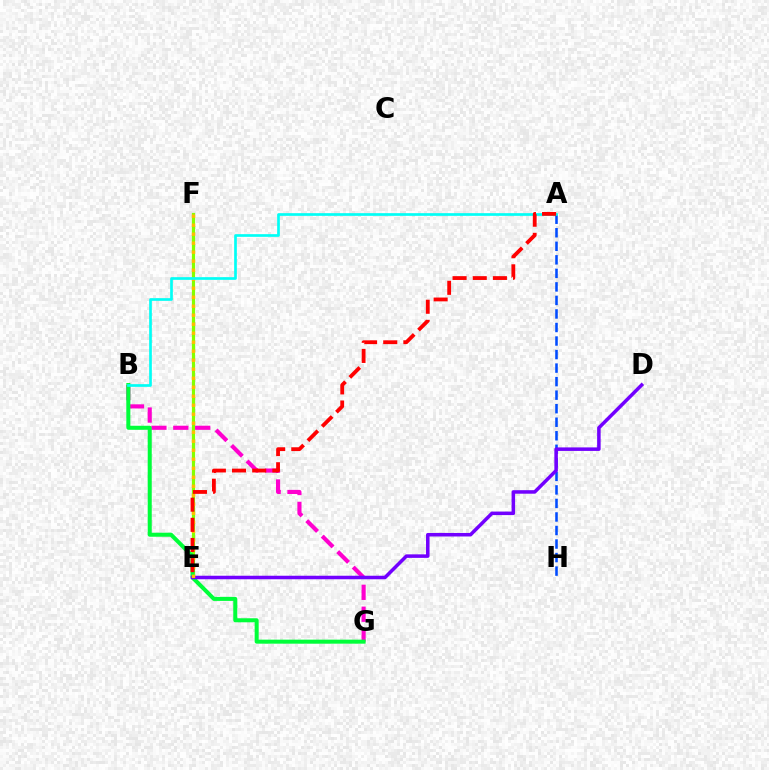{('E', 'F'): [{'color': '#84ff00', 'line_style': 'solid', 'thickness': 2.3}, {'color': '#ffbd00', 'line_style': 'dotted', 'thickness': 2.45}], ('A', 'H'): [{'color': '#004bff', 'line_style': 'dashed', 'thickness': 1.84}], ('B', 'G'): [{'color': '#ff00cf', 'line_style': 'dashed', 'thickness': 2.98}, {'color': '#00ff39', 'line_style': 'solid', 'thickness': 2.9}], ('D', 'E'): [{'color': '#7200ff', 'line_style': 'solid', 'thickness': 2.53}], ('A', 'B'): [{'color': '#00fff6', 'line_style': 'solid', 'thickness': 1.93}], ('A', 'E'): [{'color': '#ff0000', 'line_style': 'dashed', 'thickness': 2.74}]}